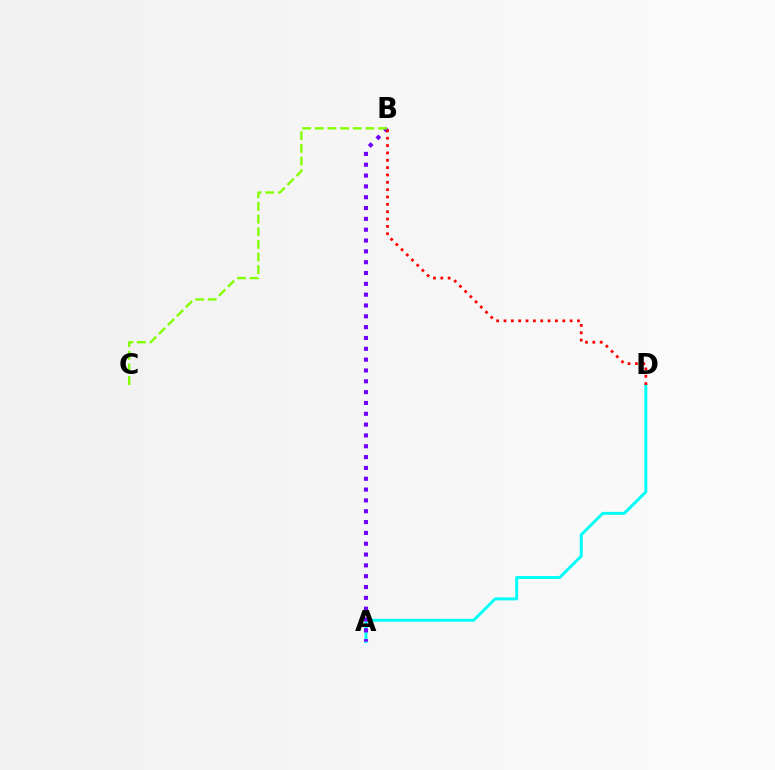{('A', 'D'): [{'color': '#00fff6', 'line_style': 'solid', 'thickness': 2.11}], ('A', 'B'): [{'color': '#7200ff', 'line_style': 'dotted', 'thickness': 2.94}], ('B', 'D'): [{'color': '#ff0000', 'line_style': 'dotted', 'thickness': 2.0}], ('B', 'C'): [{'color': '#84ff00', 'line_style': 'dashed', 'thickness': 1.72}]}